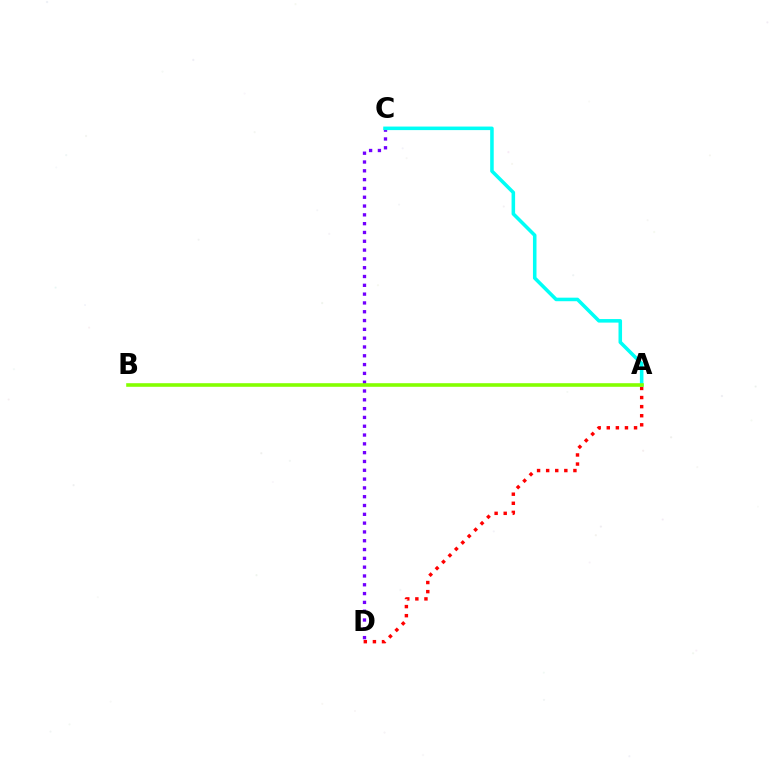{('A', 'D'): [{'color': '#ff0000', 'line_style': 'dotted', 'thickness': 2.47}], ('C', 'D'): [{'color': '#7200ff', 'line_style': 'dotted', 'thickness': 2.39}], ('A', 'C'): [{'color': '#00fff6', 'line_style': 'solid', 'thickness': 2.55}], ('A', 'B'): [{'color': '#84ff00', 'line_style': 'solid', 'thickness': 2.59}]}